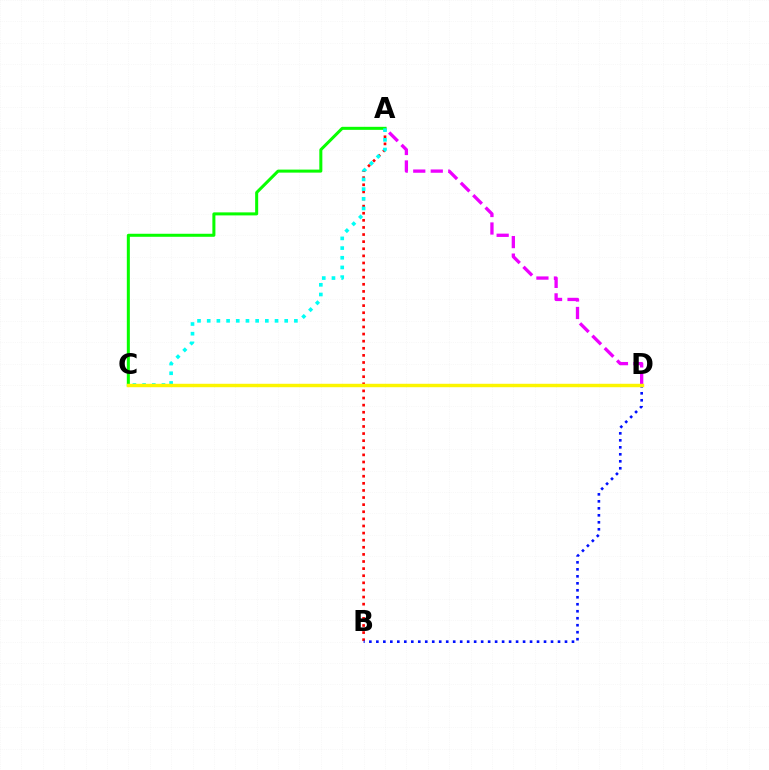{('A', 'D'): [{'color': '#ee00ff', 'line_style': 'dashed', 'thickness': 2.38}], ('A', 'B'): [{'color': '#ff0000', 'line_style': 'dotted', 'thickness': 1.93}], ('B', 'D'): [{'color': '#0010ff', 'line_style': 'dotted', 'thickness': 1.9}], ('A', 'C'): [{'color': '#08ff00', 'line_style': 'solid', 'thickness': 2.18}, {'color': '#00fff6', 'line_style': 'dotted', 'thickness': 2.63}], ('C', 'D'): [{'color': '#fcf500', 'line_style': 'solid', 'thickness': 2.48}]}